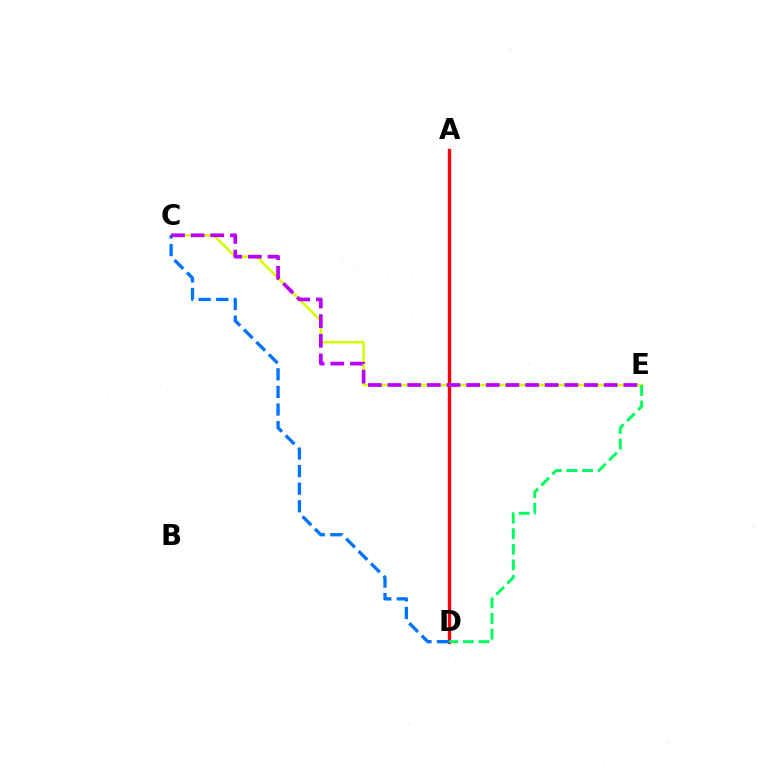{('A', 'D'): [{'color': '#ff0000', 'line_style': 'solid', 'thickness': 2.39}], ('C', 'E'): [{'color': '#d1ff00', 'line_style': 'solid', 'thickness': 1.81}, {'color': '#b900ff', 'line_style': 'dashed', 'thickness': 2.67}], ('C', 'D'): [{'color': '#0074ff', 'line_style': 'dashed', 'thickness': 2.39}], ('D', 'E'): [{'color': '#00ff5c', 'line_style': 'dashed', 'thickness': 2.12}]}